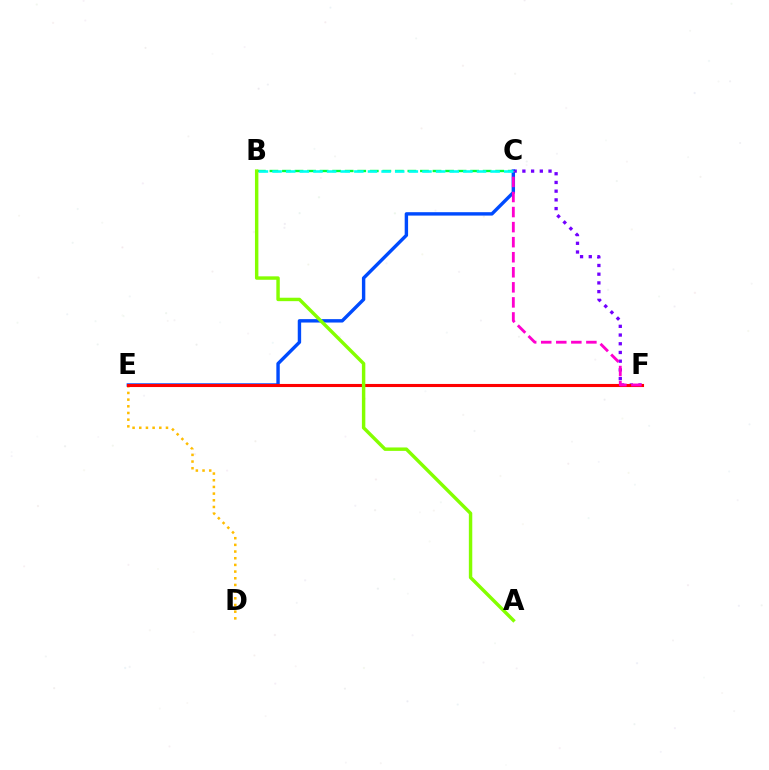{('D', 'E'): [{'color': '#ffbd00', 'line_style': 'dotted', 'thickness': 1.82}], ('C', 'F'): [{'color': '#7200ff', 'line_style': 'dotted', 'thickness': 2.37}, {'color': '#ff00cf', 'line_style': 'dashed', 'thickness': 2.04}], ('B', 'C'): [{'color': '#00ff39', 'line_style': 'dashed', 'thickness': 1.7}, {'color': '#00fff6', 'line_style': 'dashed', 'thickness': 1.85}], ('C', 'E'): [{'color': '#004bff', 'line_style': 'solid', 'thickness': 2.45}], ('E', 'F'): [{'color': '#ff0000', 'line_style': 'solid', 'thickness': 2.23}], ('A', 'B'): [{'color': '#84ff00', 'line_style': 'solid', 'thickness': 2.47}]}